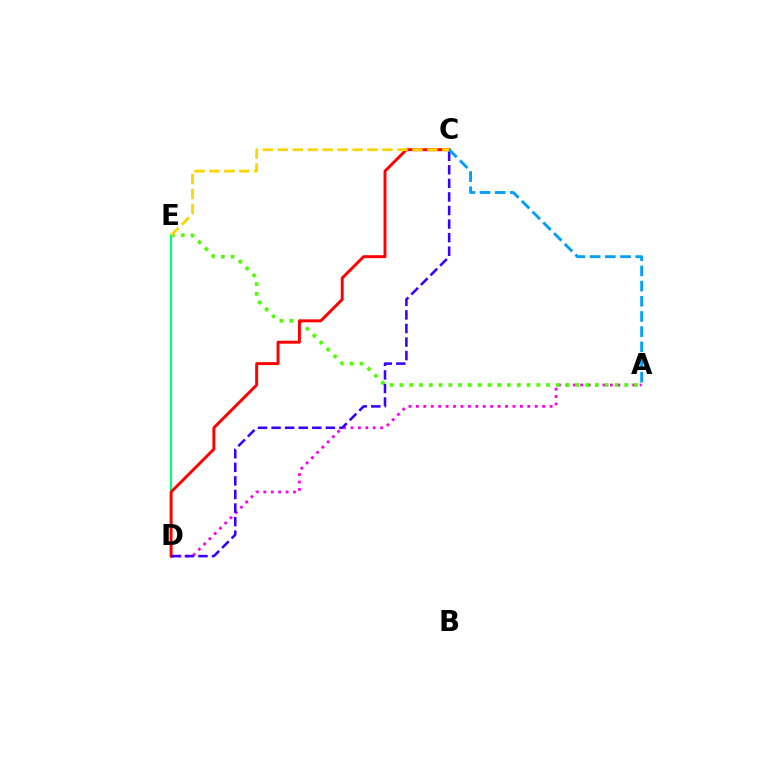{('A', 'D'): [{'color': '#ff00ed', 'line_style': 'dotted', 'thickness': 2.02}], ('A', 'E'): [{'color': '#4fff00', 'line_style': 'dotted', 'thickness': 2.66}], ('D', 'E'): [{'color': '#00ff86', 'line_style': 'solid', 'thickness': 1.58}], ('C', 'D'): [{'color': '#ff0000', 'line_style': 'solid', 'thickness': 2.11}, {'color': '#3700ff', 'line_style': 'dashed', 'thickness': 1.84}], ('A', 'C'): [{'color': '#009eff', 'line_style': 'dashed', 'thickness': 2.06}], ('C', 'E'): [{'color': '#ffd500', 'line_style': 'dashed', 'thickness': 2.03}]}